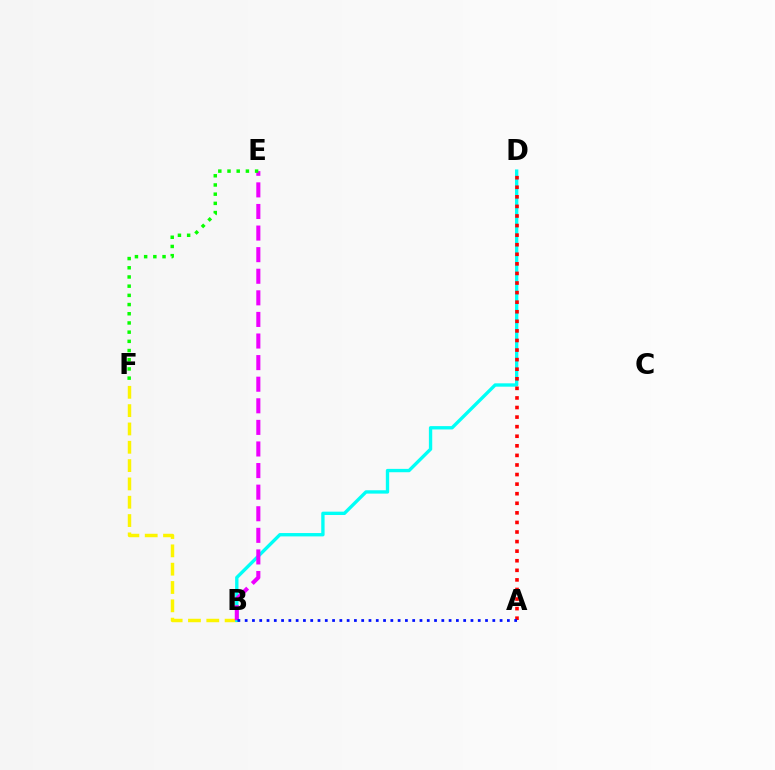{('B', 'F'): [{'color': '#fcf500', 'line_style': 'dashed', 'thickness': 2.49}], ('B', 'D'): [{'color': '#00fff6', 'line_style': 'solid', 'thickness': 2.41}], ('B', 'E'): [{'color': '#ee00ff', 'line_style': 'dashed', 'thickness': 2.93}], ('E', 'F'): [{'color': '#08ff00', 'line_style': 'dotted', 'thickness': 2.5}], ('A', 'D'): [{'color': '#ff0000', 'line_style': 'dotted', 'thickness': 2.6}], ('A', 'B'): [{'color': '#0010ff', 'line_style': 'dotted', 'thickness': 1.98}]}